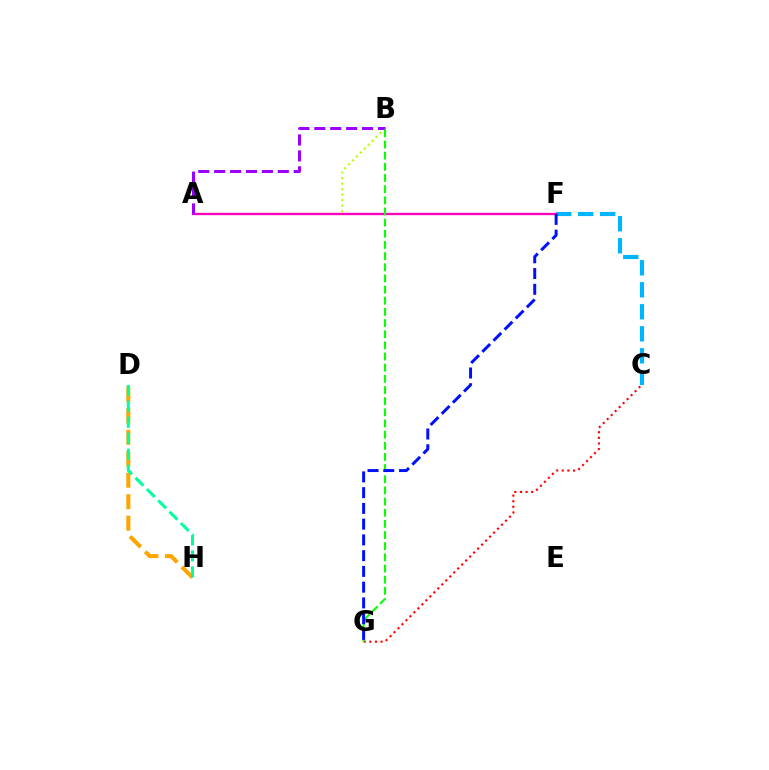{('A', 'B'): [{'color': '#b3ff00', 'line_style': 'dotted', 'thickness': 1.5}, {'color': '#9b00ff', 'line_style': 'dashed', 'thickness': 2.16}], ('C', 'G'): [{'color': '#ff0000', 'line_style': 'dotted', 'thickness': 1.53}], ('C', 'F'): [{'color': '#00b5ff', 'line_style': 'dashed', 'thickness': 2.99}], ('D', 'H'): [{'color': '#ffa500', 'line_style': 'dashed', 'thickness': 2.92}, {'color': '#00ff9d', 'line_style': 'dashed', 'thickness': 2.18}], ('A', 'F'): [{'color': '#ff00bd', 'line_style': 'solid', 'thickness': 1.67}], ('B', 'G'): [{'color': '#08ff00', 'line_style': 'dashed', 'thickness': 1.52}], ('F', 'G'): [{'color': '#0010ff', 'line_style': 'dashed', 'thickness': 2.14}]}